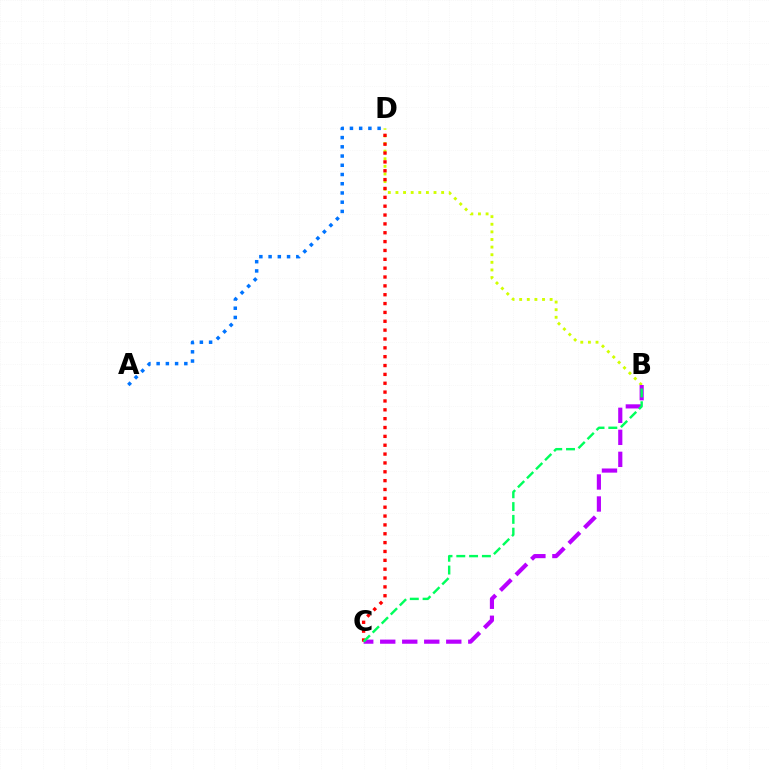{('B', 'D'): [{'color': '#d1ff00', 'line_style': 'dotted', 'thickness': 2.07}], ('B', 'C'): [{'color': '#b900ff', 'line_style': 'dashed', 'thickness': 2.99}, {'color': '#00ff5c', 'line_style': 'dashed', 'thickness': 1.74}], ('C', 'D'): [{'color': '#ff0000', 'line_style': 'dotted', 'thickness': 2.41}], ('A', 'D'): [{'color': '#0074ff', 'line_style': 'dotted', 'thickness': 2.51}]}